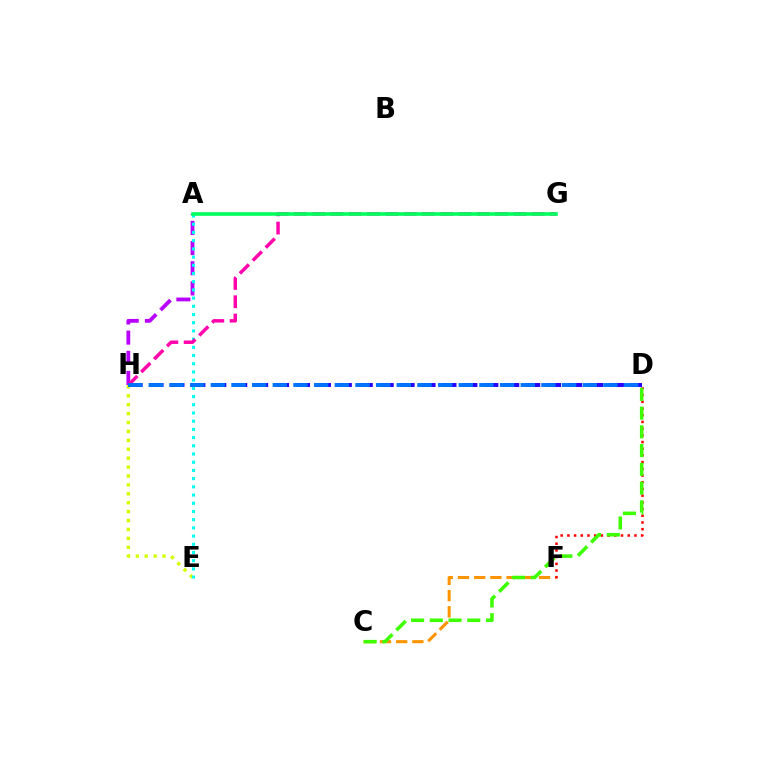{('C', 'F'): [{'color': '#ff9400', 'line_style': 'dashed', 'thickness': 2.2}], ('E', 'H'): [{'color': '#d1ff00', 'line_style': 'dotted', 'thickness': 2.42}], ('D', 'F'): [{'color': '#ff0000', 'line_style': 'dotted', 'thickness': 1.82}], ('A', 'H'): [{'color': '#b900ff', 'line_style': 'dashed', 'thickness': 2.74}], ('A', 'E'): [{'color': '#00fff6', 'line_style': 'dotted', 'thickness': 2.23}], ('D', 'H'): [{'color': '#2500ff', 'line_style': 'dashed', 'thickness': 2.84}, {'color': '#0074ff', 'line_style': 'dashed', 'thickness': 2.81}], ('G', 'H'): [{'color': '#ff00ac', 'line_style': 'dashed', 'thickness': 2.48}], ('C', 'D'): [{'color': '#3dff00', 'line_style': 'dashed', 'thickness': 2.55}], ('A', 'G'): [{'color': '#00ff5c', 'line_style': 'solid', 'thickness': 2.6}]}